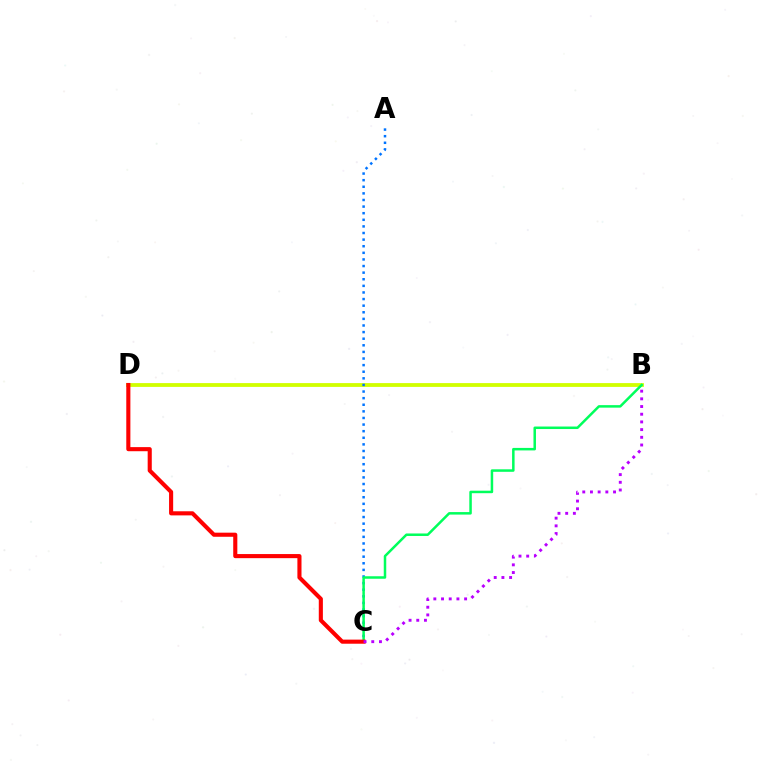{('B', 'D'): [{'color': '#d1ff00', 'line_style': 'solid', 'thickness': 2.74}], ('A', 'C'): [{'color': '#0074ff', 'line_style': 'dotted', 'thickness': 1.79}], ('B', 'C'): [{'color': '#00ff5c', 'line_style': 'solid', 'thickness': 1.8}, {'color': '#b900ff', 'line_style': 'dotted', 'thickness': 2.09}], ('C', 'D'): [{'color': '#ff0000', 'line_style': 'solid', 'thickness': 2.95}]}